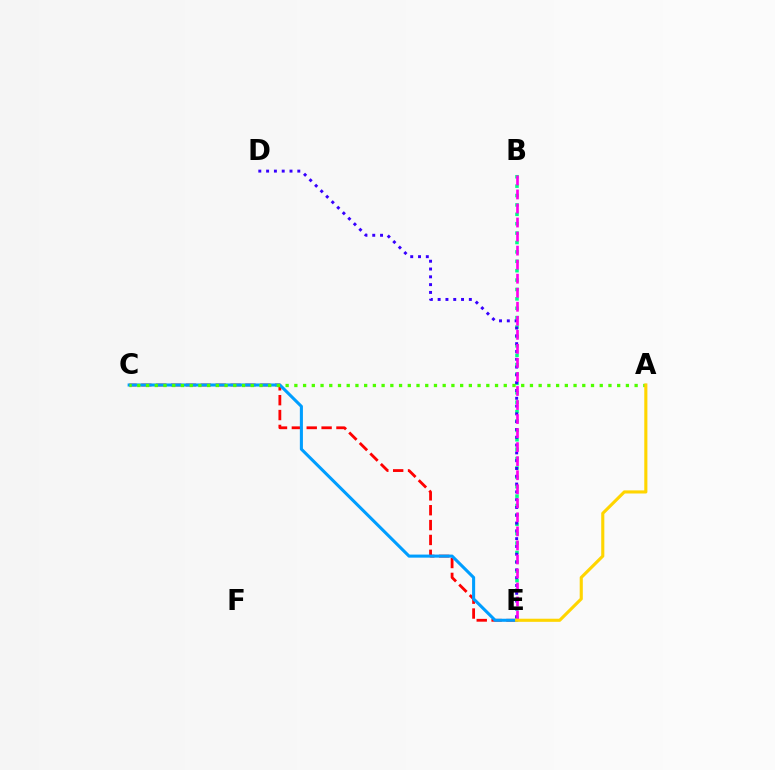{('C', 'E'): [{'color': '#ff0000', 'line_style': 'dashed', 'thickness': 2.02}, {'color': '#009eff', 'line_style': 'solid', 'thickness': 2.21}], ('B', 'E'): [{'color': '#00ff86', 'line_style': 'dotted', 'thickness': 2.55}, {'color': '#ff00ed', 'line_style': 'dashed', 'thickness': 1.91}], ('A', 'C'): [{'color': '#4fff00', 'line_style': 'dotted', 'thickness': 2.37}], ('D', 'E'): [{'color': '#3700ff', 'line_style': 'dotted', 'thickness': 2.12}], ('A', 'E'): [{'color': '#ffd500', 'line_style': 'solid', 'thickness': 2.24}]}